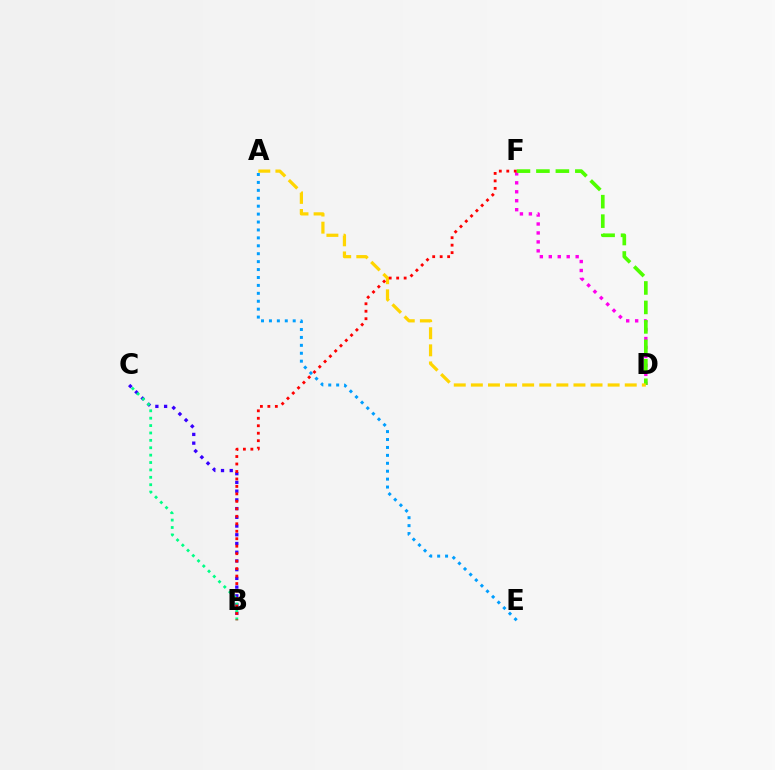{('D', 'F'): [{'color': '#ff00ed', 'line_style': 'dotted', 'thickness': 2.43}, {'color': '#4fff00', 'line_style': 'dashed', 'thickness': 2.64}], ('B', 'C'): [{'color': '#3700ff', 'line_style': 'dotted', 'thickness': 2.37}, {'color': '#00ff86', 'line_style': 'dotted', 'thickness': 2.01}], ('A', 'E'): [{'color': '#009eff', 'line_style': 'dotted', 'thickness': 2.15}], ('A', 'D'): [{'color': '#ffd500', 'line_style': 'dashed', 'thickness': 2.32}], ('B', 'F'): [{'color': '#ff0000', 'line_style': 'dotted', 'thickness': 2.03}]}